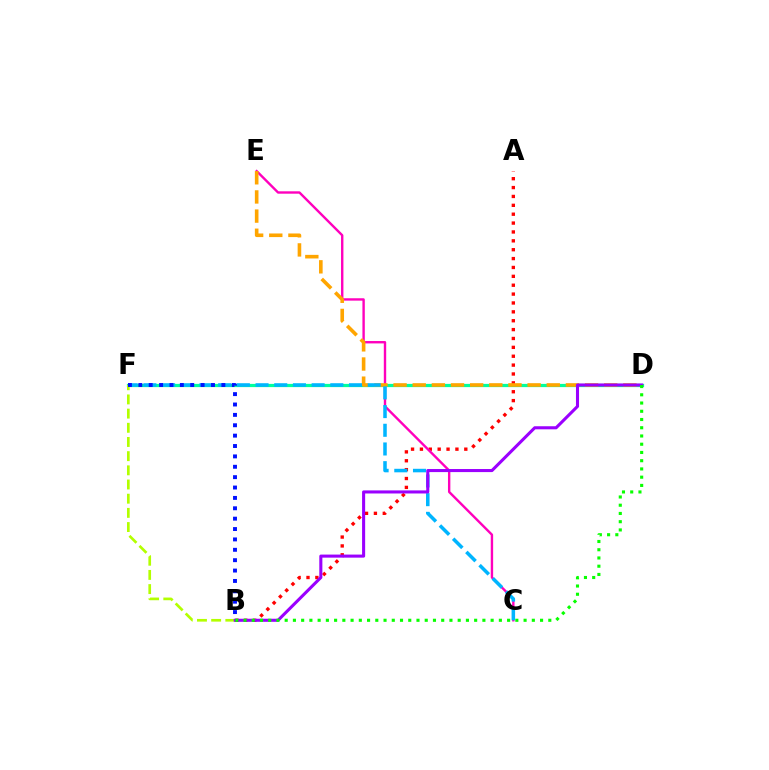{('A', 'B'): [{'color': '#ff0000', 'line_style': 'dotted', 'thickness': 2.41}], ('C', 'E'): [{'color': '#ff00bd', 'line_style': 'solid', 'thickness': 1.72}], ('D', 'F'): [{'color': '#00ff9d', 'line_style': 'solid', 'thickness': 2.32}], ('B', 'F'): [{'color': '#b3ff00', 'line_style': 'dashed', 'thickness': 1.93}, {'color': '#0010ff', 'line_style': 'dotted', 'thickness': 2.82}], ('D', 'E'): [{'color': '#ffa500', 'line_style': 'dashed', 'thickness': 2.6}], ('C', 'F'): [{'color': '#00b5ff', 'line_style': 'dashed', 'thickness': 2.54}], ('B', 'D'): [{'color': '#9b00ff', 'line_style': 'solid', 'thickness': 2.21}, {'color': '#08ff00', 'line_style': 'dotted', 'thickness': 2.24}]}